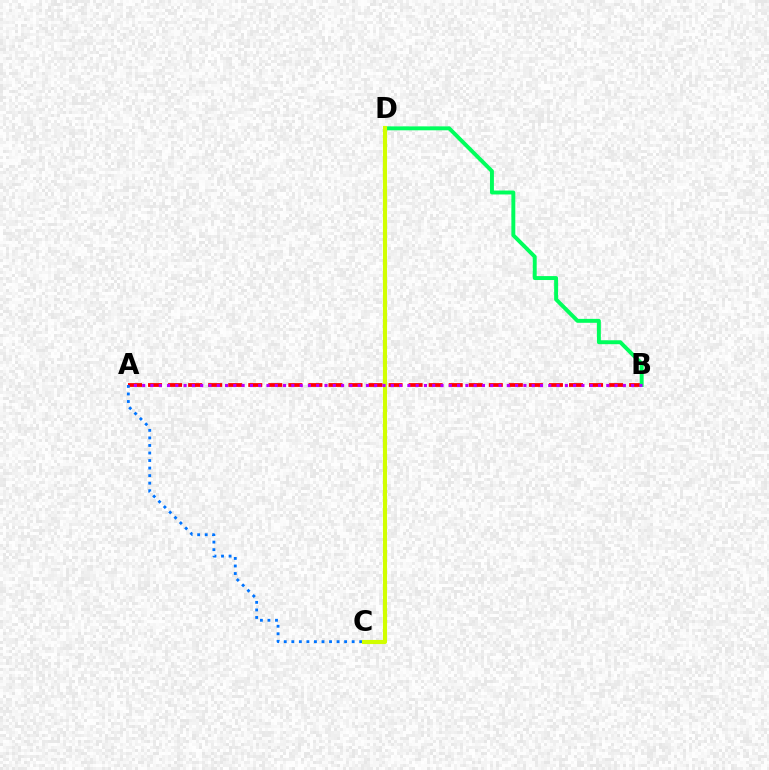{('A', 'B'): [{'color': '#ff0000', 'line_style': 'dashed', 'thickness': 2.72}, {'color': '#b900ff', 'line_style': 'dotted', 'thickness': 2.25}], ('A', 'C'): [{'color': '#0074ff', 'line_style': 'dotted', 'thickness': 2.05}], ('B', 'D'): [{'color': '#00ff5c', 'line_style': 'solid', 'thickness': 2.83}], ('C', 'D'): [{'color': '#d1ff00', 'line_style': 'solid', 'thickness': 2.96}]}